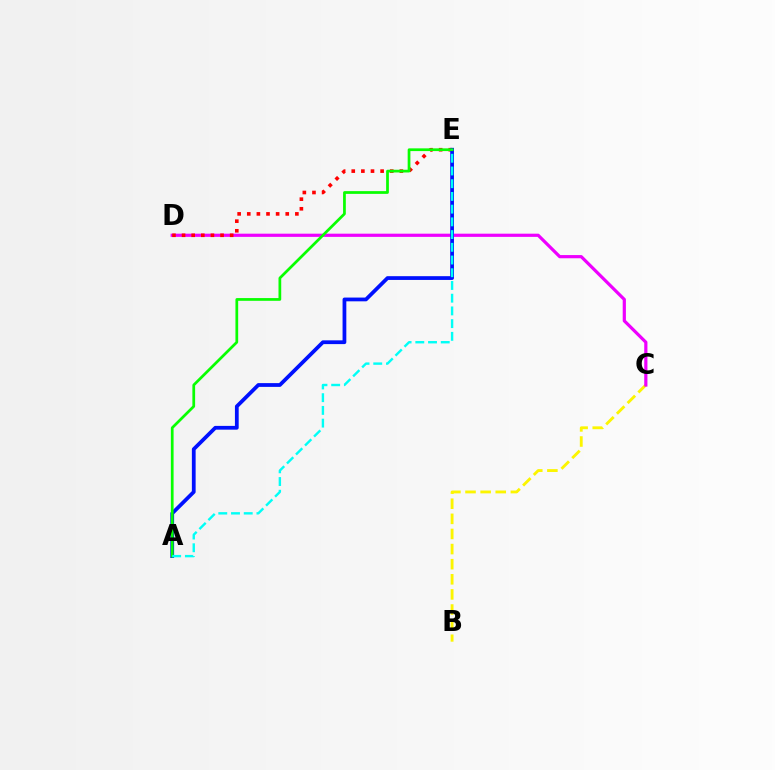{('B', 'C'): [{'color': '#fcf500', 'line_style': 'dashed', 'thickness': 2.05}], ('C', 'D'): [{'color': '#ee00ff', 'line_style': 'solid', 'thickness': 2.3}], ('D', 'E'): [{'color': '#ff0000', 'line_style': 'dotted', 'thickness': 2.61}], ('A', 'E'): [{'color': '#0010ff', 'line_style': 'solid', 'thickness': 2.71}, {'color': '#08ff00', 'line_style': 'solid', 'thickness': 1.97}, {'color': '#00fff6', 'line_style': 'dashed', 'thickness': 1.73}]}